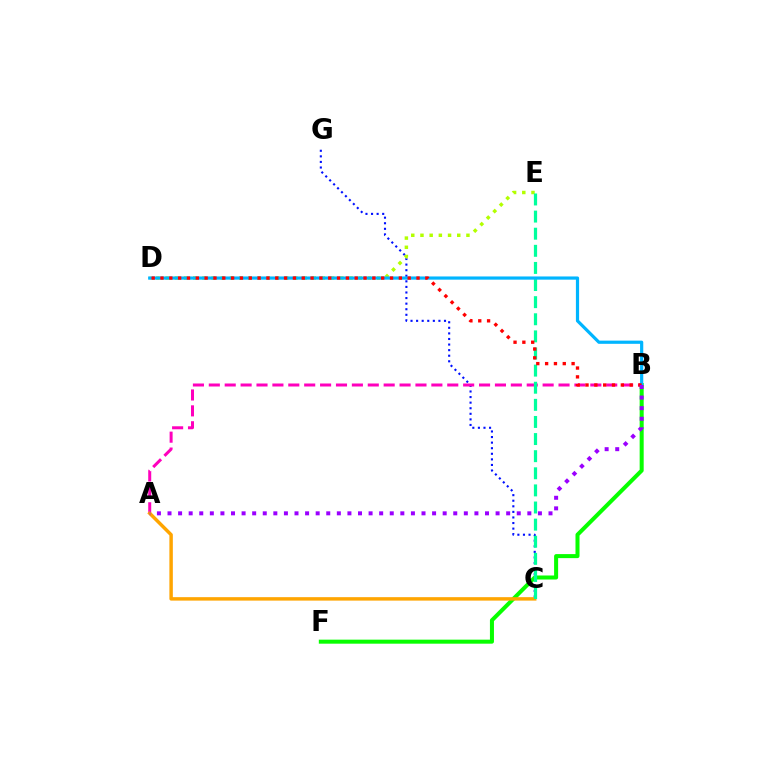{('C', 'G'): [{'color': '#0010ff', 'line_style': 'dotted', 'thickness': 1.52}], ('B', 'F'): [{'color': '#08ff00', 'line_style': 'solid', 'thickness': 2.9}], ('A', 'B'): [{'color': '#ff00bd', 'line_style': 'dashed', 'thickness': 2.16}, {'color': '#9b00ff', 'line_style': 'dotted', 'thickness': 2.88}], ('D', 'E'): [{'color': '#b3ff00', 'line_style': 'dotted', 'thickness': 2.5}], ('A', 'C'): [{'color': '#ffa500', 'line_style': 'solid', 'thickness': 2.48}], ('C', 'E'): [{'color': '#00ff9d', 'line_style': 'dashed', 'thickness': 2.32}], ('B', 'D'): [{'color': '#00b5ff', 'line_style': 'solid', 'thickness': 2.3}, {'color': '#ff0000', 'line_style': 'dotted', 'thickness': 2.4}]}